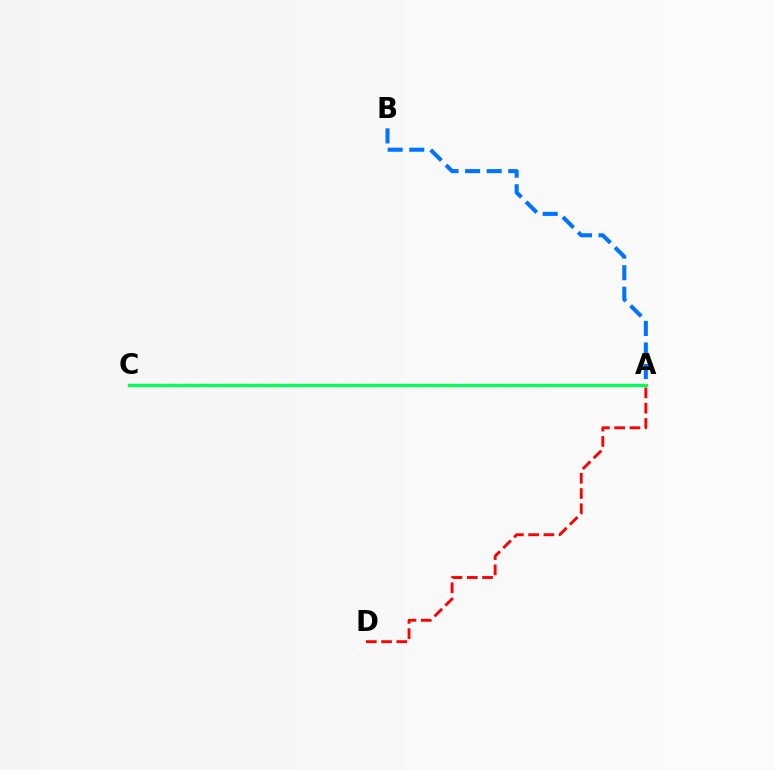{('A', 'C'): [{'color': '#b900ff', 'line_style': 'solid', 'thickness': 2.29}, {'color': '#d1ff00', 'line_style': 'dashed', 'thickness': 2.39}, {'color': '#00ff5c', 'line_style': 'solid', 'thickness': 2.25}], ('A', 'B'): [{'color': '#0074ff', 'line_style': 'dashed', 'thickness': 2.93}], ('A', 'D'): [{'color': '#ff0000', 'line_style': 'dashed', 'thickness': 2.07}]}